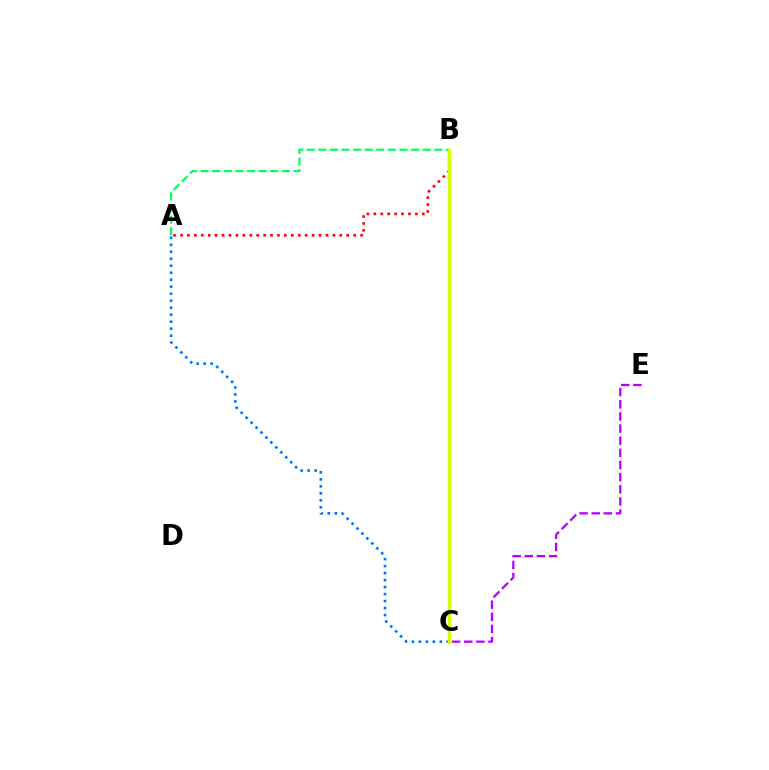{('A', 'B'): [{'color': '#00ff5c', 'line_style': 'dashed', 'thickness': 1.57}, {'color': '#ff0000', 'line_style': 'dotted', 'thickness': 1.88}], ('A', 'C'): [{'color': '#0074ff', 'line_style': 'dotted', 'thickness': 1.9}], ('B', 'C'): [{'color': '#d1ff00', 'line_style': 'solid', 'thickness': 2.51}], ('C', 'E'): [{'color': '#b900ff', 'line_style': 'dashed', 'thickness': 1.65}]}